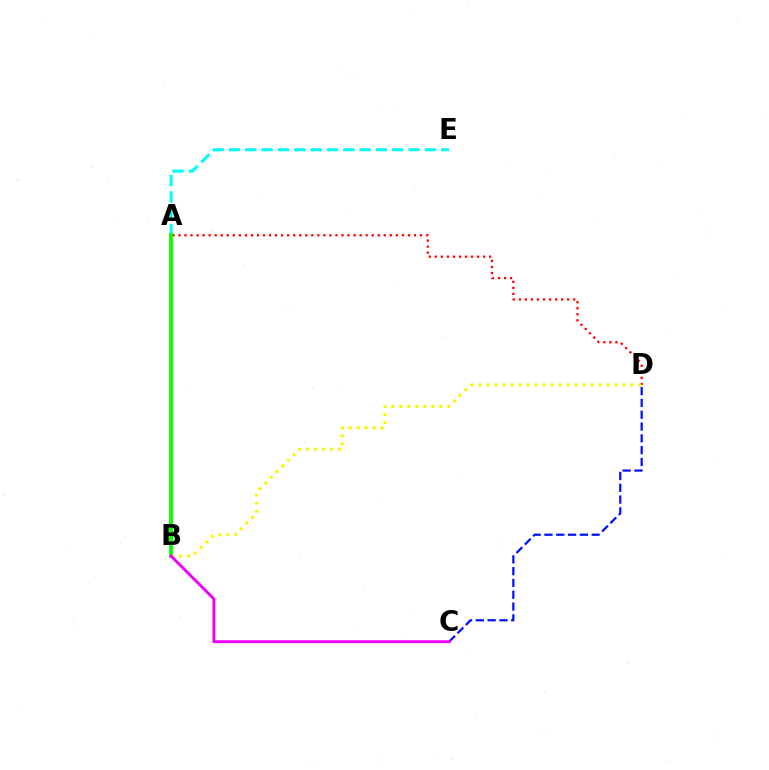{('C', 'D'): [{'color': '#0010ff', 'line_style': 'dashed', 'thickness': 1.6}], ('A', 'E'): [{'color': '#00fff6', 'line_style': 'dashed', 'thickness': 2.22}], ('A', 'D'): [{'color': '#ff0000', 'line_style': 'dotted', 'thickness': 1.64}], ('A', 'B'): [{'color': '#08ff00', 'line_style': 'solid', 'thickness': 2.76}], ('B', 'D'): [{'color': '#fcf500', 'line_style': 'dotted', 'thickness': 2.17}], ('B', 'C'): [{'color': '#ee00ff', 'line_style': 'solid', 'thickness': 2.09}]}